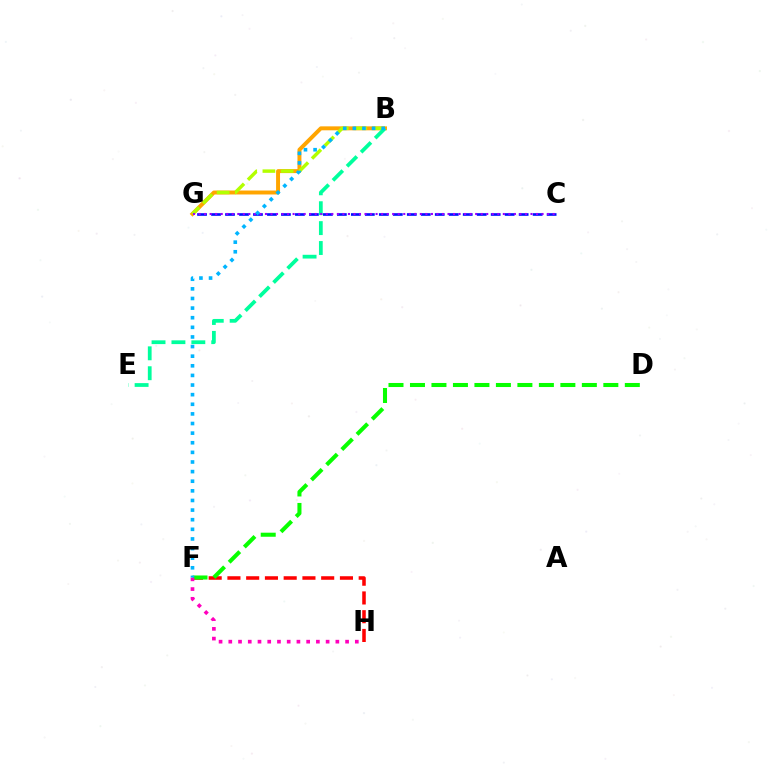{('B', 'G'): [{'color': '#ffa500', 'line_style': 'solid', 'thickness': 2.85}, {'color': '#b3ff00', 'line_style': 'dashed', 'thickness': 2.47}], ('B', 'E'): [{'color': '#00ff9d', 'line_style': 'dashed', 'thickness': 2.7}], ('F', 'H'): [{'color': '#ff0000', 'line_style': 'dashed', 'thickness': 2.55}, {'color': '#ff00bd', 'line_style': 'dotted', 'thickness': 2.64}], ('C', 'G'): [{'color': '#0010ff', 'line_style': 'dashed', 'thickness': 1.9}, {'color': '#9b00ff', 'line_style': 'dotted', 'thickness': 1.5}], ('D', 'F'): [{'color': '#08ff00', 'line_style': 'dashed', 'thickness': 2.92}], ('B', 'F'): [{'color': '#00b5ff', 'line_style': 'dotted', 'thickness': 2.61}]}